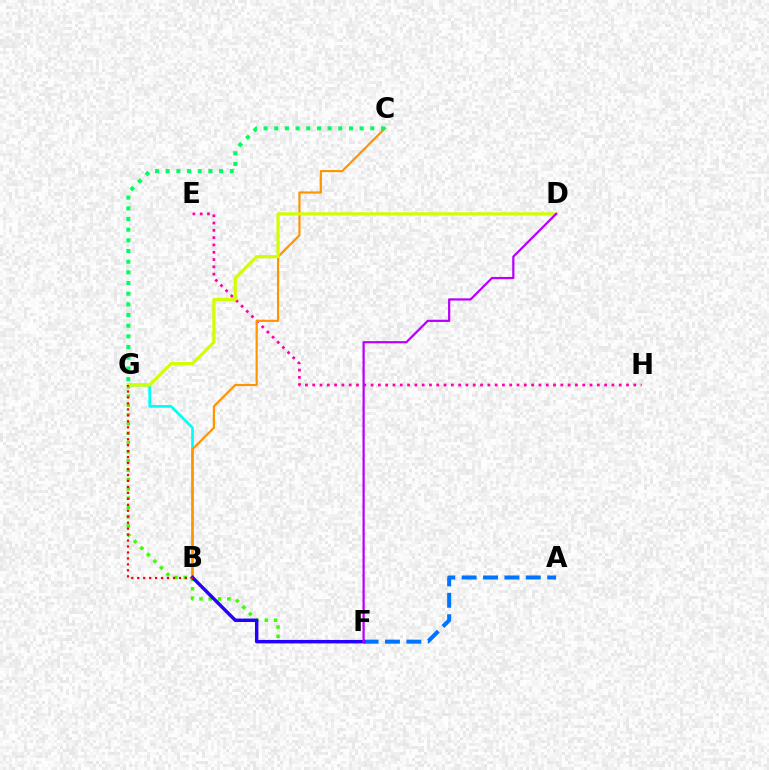{('E', 'H'): [{'color': '#ff00ac', 'line_style': 'dotted', 'thickness': 1.98}], ('B', 'G'): [{'color': '#00fff6', 'line_style': 'solid', 'thickness': 1.96}, {'color': '#ff0000', 'line_style': 'dotted', 'thickness': 1.62}], ('B', 'C'): [{'color': '#ff9400', 'line_style': 'solid', 'thickness': 1.57}], ('F', 'G'): [{'color': '#3dff00', 'line_style': 'dotted', 'thickness': 2.52}], ('C', 'G'): [{'color': '#00ff5c', 'line_style': 'dotted', 'thickness': 2.9}], ('A', 'F'): [{'color': '#0074ff', 'line_style': 'dashed', 'thickness': 2.91}], ('B', 'F'): [{'color': '#2500ff', 'line_style': 'solid', 'thickness': 2.47}], ('D', 'G'): [{'color': '#d1ff00', 'line_style': 'solid', 'thickness': 2.3}], ('D', 'F'): [{'color': '#b900ff', 'line_style': 'solid', 'thickness': 1.62}]}